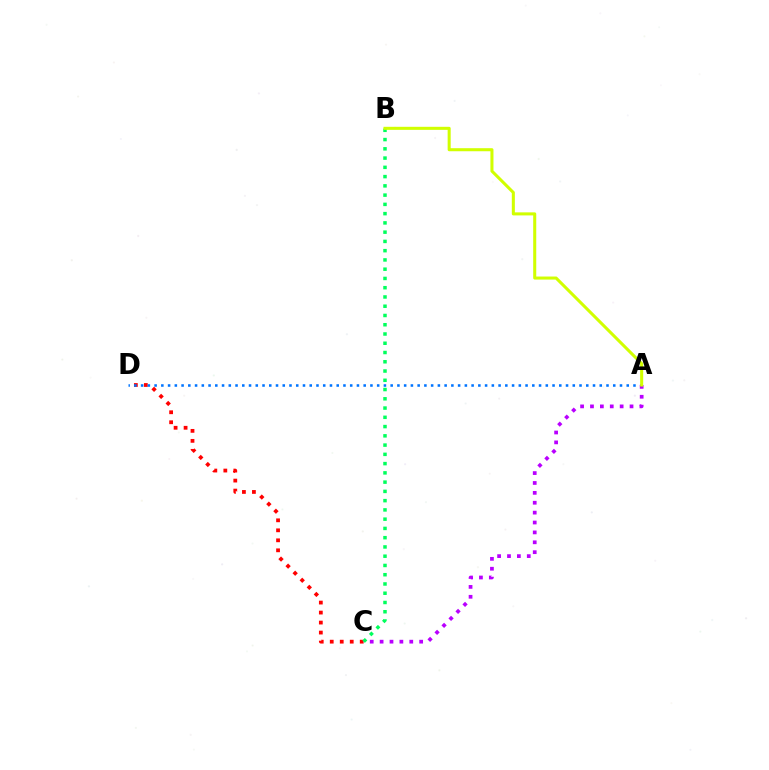{('C', 'D'): [{'color': '#ff0000', 'line_style': 'dotted', 'thickness': 2.72}], ('A', 'D'): [{'color': '#0074ff', 'line_style': 'dotted', 'thickness': 1.83}], ('B', 'C'): [{'color': '#00ff5c', 'line_style': 'dotted', 'thickness': 2.52}], ('A', 'C'): [{'color': '#b900ff', 'line_style': 'dotted', 'thickness': 2.69}], ('A', 'B'): [{'color': '#d1ff00', 'line_style': 'solid', 'thickness': 2.2}]}